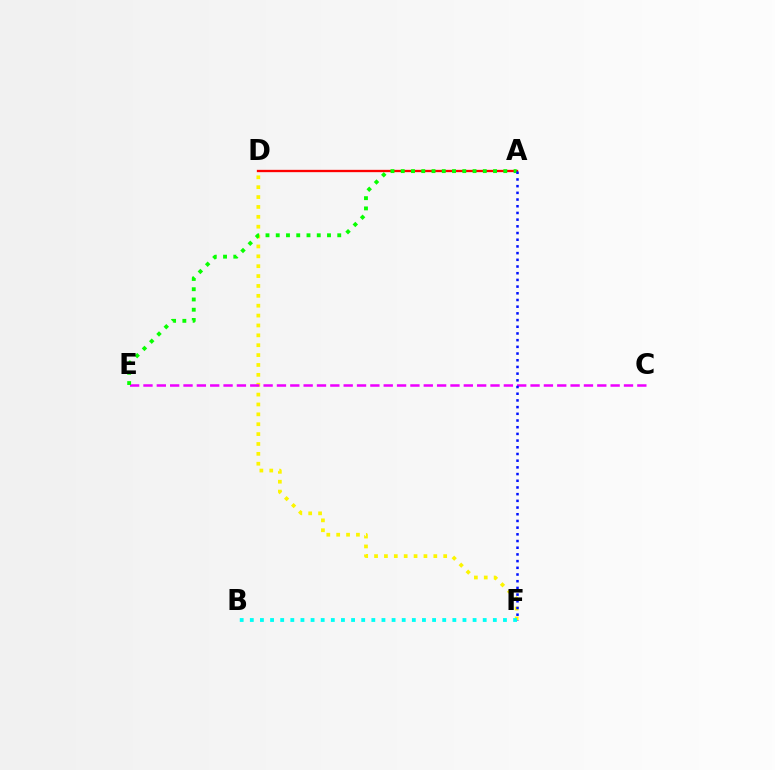{('D', 'F'): [{'color': '#fcf500', 'line_style': 'dotted', 'thickness': 2.68}], ('C', 'E'): [{'color': '#ee00ff', 'line_style': 'dashed', 'thickness': 1.81}], ('A', 'D'): [{'color': '#ff0000', 'line_style': 'solid', 'thickness': 1.67}], ('A', 'E'): [{'color': '#08ff00', 'line_style': 'dotted', 'thickness': 2.79}], ('A', 'F'): [{'color': '#0010ff', 'line_style': 'dotted', 'thickness': 1.82}], ('B', 'F'): [{'color': '#00fff6', 'line_style': 'dotted', 'thickness': 2.75}]}